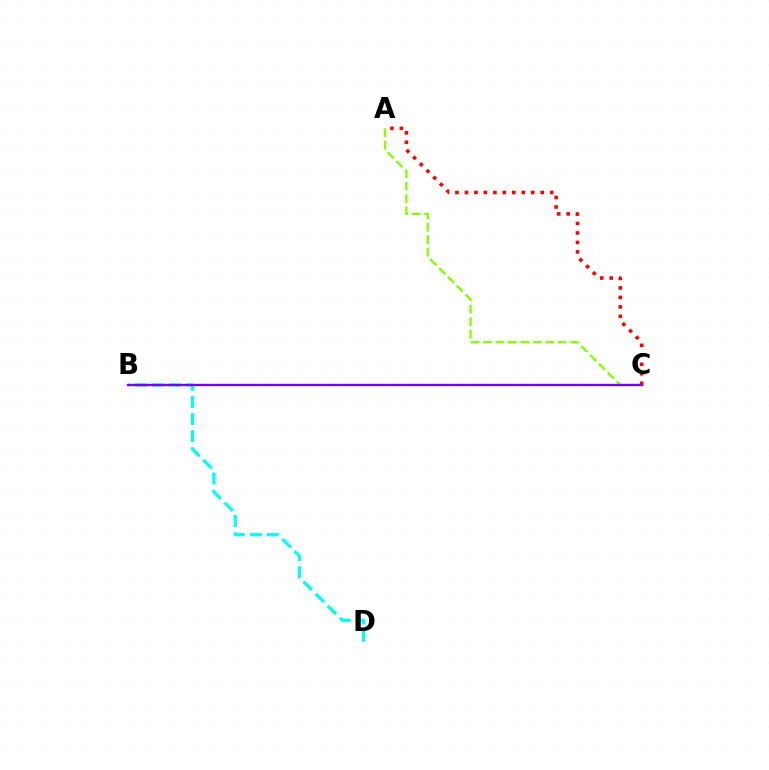{('A', 'C'): [{'color': '#84ff00', 'line_style': 'dashed', 'thickness': 1.69}, {'color': '#ff0000', 'line_style': 'dotted', 'thickness': 2.57}], ('B', 'D'): [{'color': '#00fff6', 'line_style': 'dashed', 'thickness': 2.32}], ('B', 'C'): [{'color': '#7200ff', 'line_style': 'solid', 'thickness': 1.68}]}